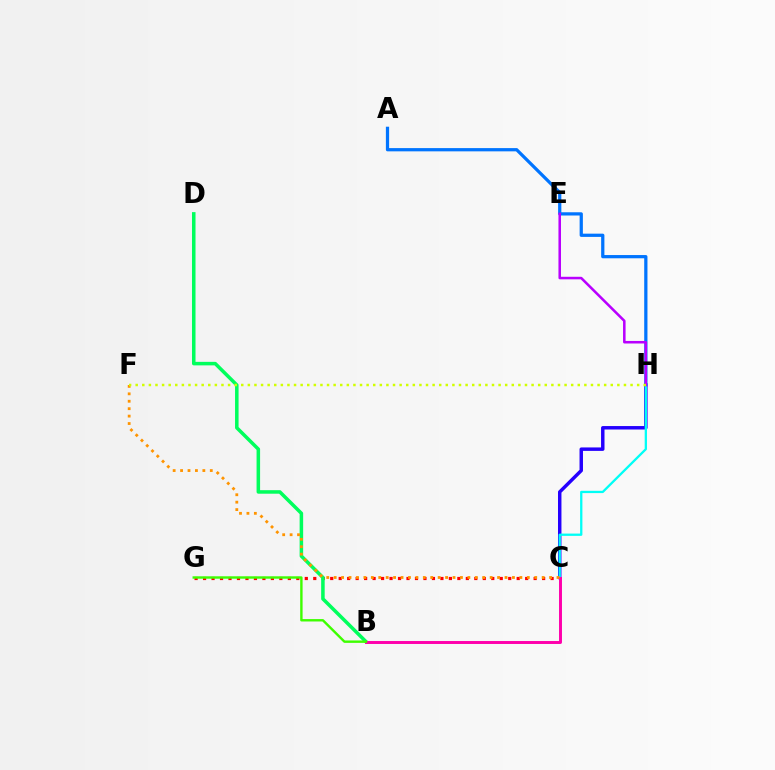{('C', 'H'): [{'color': '#2500ff', 'line_style': 'solid', 'thickness': 2.49}, {'color': '#00fff6', 'line_style': 'solid', 'thickness': 1.65}], ('C', 'G'): [{'color': '#ff0000', 'line_style': 'dotted', 'thickness': 2.3}], ('A', 'H'): [{'color': '#0074ff', 'line_style': 'solid', 'thickness': 2.33}], ('B', 'D'): [{'color': '#00ff5c', 'line_style': 'solid', 'thickness': 2.54}], ('E', 'H'): [{'color': '#b900ff', 'line_style': 'solid', 'thickness': 1.83}], ('B', 'C'): [{'color': '#ff00ac', 'line_style': 'solid', 'thickness': 2.12}], ('B', 'G'): [{'color': '#3dff00', 'line_style': 'solid', 'thickness': 1.73}], ('C', 'F'): [{'color': '#ff9400', 'line_style': 'dotted', 'thickness': 2.02}], ('F', 'H'): [{'color': '#d1ff00', 'line_style': 'dotted', 'thickness': 1.79}]}